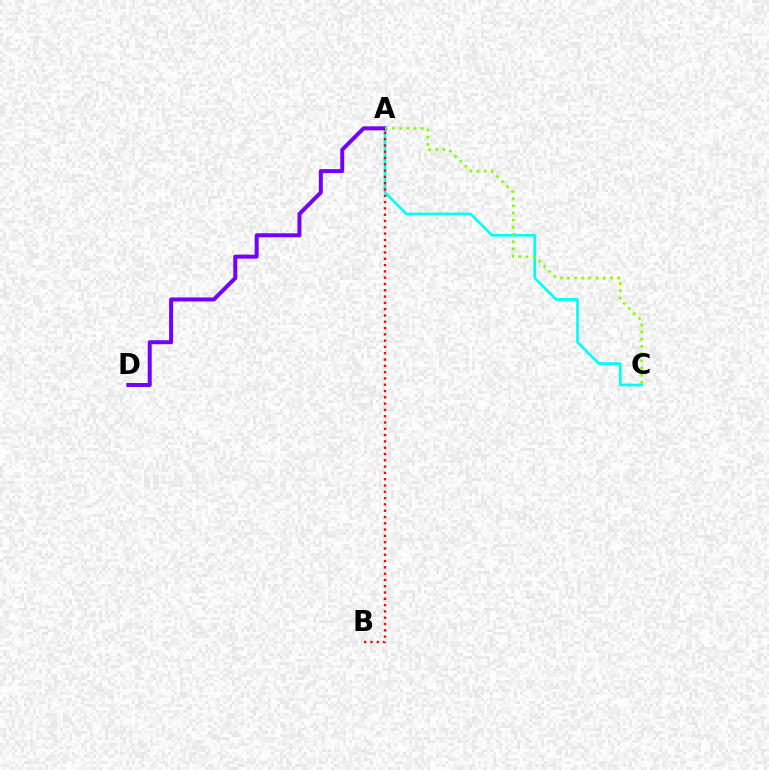{('A', 'C'): [{'color': '#00fff6', 'line_style': 'solid', 'thickness': 1.94}, {'color': '#84ff00', 'line_style': 'dotted', 'thickness': 1.95}], ('A', 'D'): [{'color': '#7200ff', 'line_style': 'solid', 'thickness': 2.86}], ('A', 'B'): [{'color': '#ff0000', 'line_style': 'dotted', 'thickness': 1.71}]}